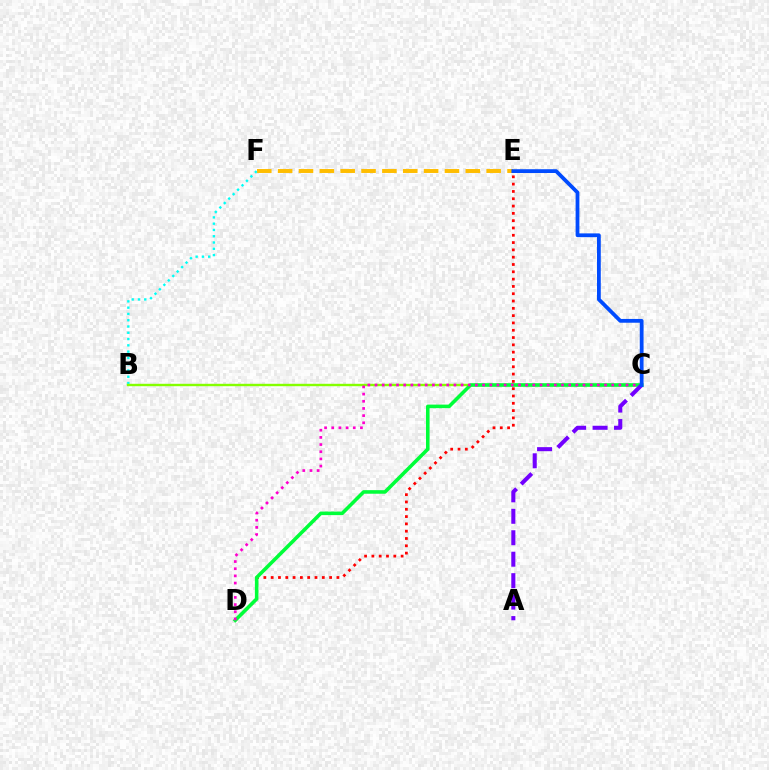{('E', 'F'): [{'color': '#ffbd00', 'line_style': 'dashed', 'thickness': 2.83}], ('D', 'E'): [{'color': '#ff0000', 'line_style': 'dotted', 'thickness': 1.98}], ('B', 'F'): [{'color': '#00fff6', 'line_style': 'dotted', 'thickness': 1.71}], ('B', 'C'): [{'color': '#84ff00', 'line_style': 'solid', 'thickness': 1.73}], ('C', 'D'): [{'color': '#00ff39', 'line_style': 'solid', 'thickness': 2.57}, {'color': '#ff00cf', 'line_style': 'dotted', 'thickness': 1.95}], ('A', 'C'): [{'color': '#7200ff', 'line_style': 'dashed', 'thickness': 2.91}], ('C', 'E'): [{'color': '#004bff', 'line_style': 'solid', 'thickness': 2.72}]}